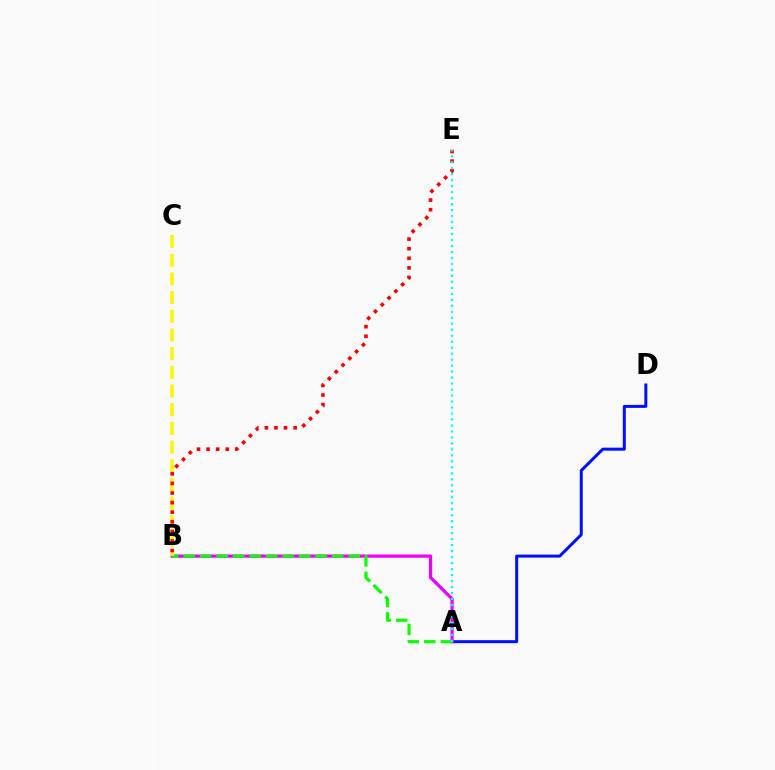{('A', 'D'): [{'color': '#0010ff', 'line_style': 'solid', 'thickness': 2.16}], ('A', 'B'): [{'color': '#ee00ff', 'line_style': 'solid', 'thickness': 2.31}, {'color': '#08ff00', 'line_style': 'dashed', 'thickness': 2.24}], ('B', 'C'): [{'color': '#fcf500', 'line_style': 'dashed', 'thickness': 2.54}], ('B', 'E'): [{'color': '#ff0000', 'line_style': 'dotted', 'thickness': 2.61}], ('A', 'E'): [{'color': '#00fff6', 'line_style': 'dotted', 'thickness': 1.63}]}